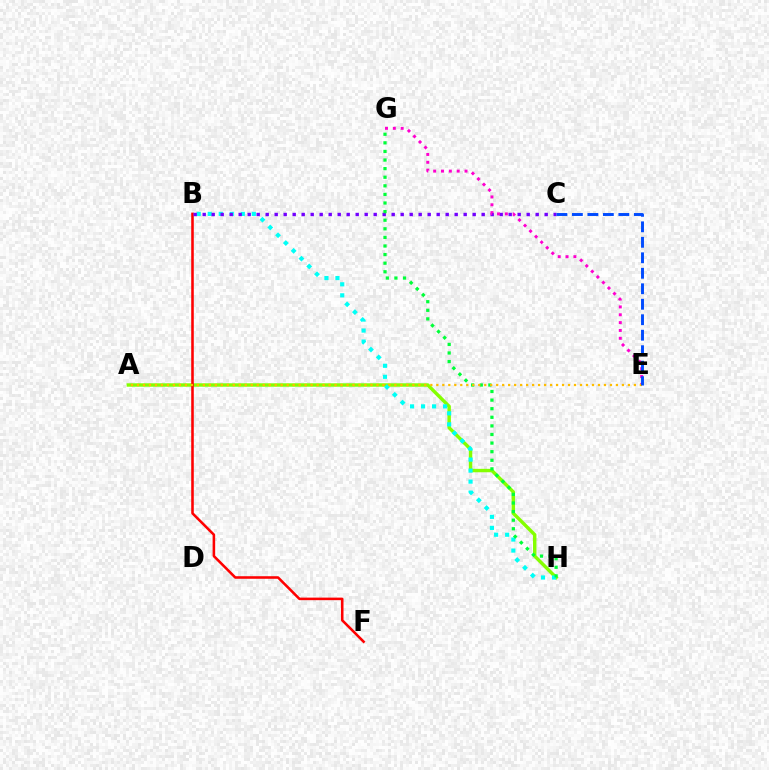{('A', 'H'): [{'color': '#84ff00', 'line_style': 'solid', 'thickness': 2.46}], ('B', 'F'): [{'color': '#ff0000', 'line_style': 'solid', 'thickness': 1.84}], ('B', 'H'): [{'color': '#00fff6', 'line_style': 'dotted', 'thickness': 2.99}], ('B', 'C'): [{'color': '#7200ff', 'line_style': 'dotted', 'thickness': 2.45}], ('G', 'H'): [{'color': '#00ff39', 'line_style': 'dotted', 'thickness': 2.34}], ('E', 'G'): [{'color': '#ff00cf', 'line_style': 'dotted', 'thickness': 2.13}], ('A', 'E'): [{'color': '#ffbd00', 'line_style': 'dotted', 'thickness': 1.63}], ('C', 'E'): [{'color': '#004bff', 'line_style': 'dashed', 'thickness': 2.1}]}